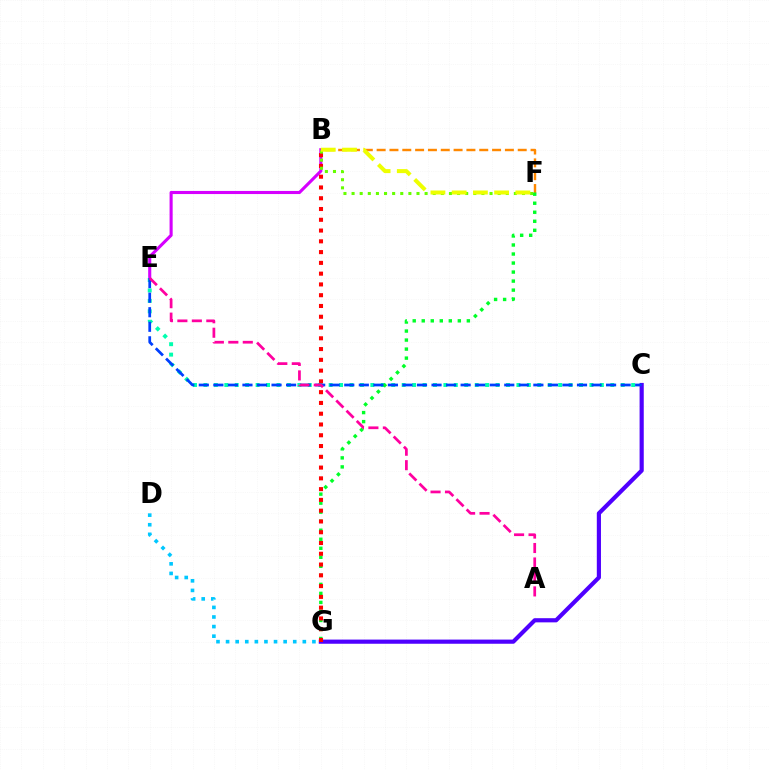{('B', 'F'): [{'color': '#ff8800', 'line_style': 'dashed', 'thickness': 1.74}, {'color': '#66ff00', 'line_style': 'dotted', 'thickness': 2.2}, {'color': '#eeff00', 'line_style': 'dashed', 'thickness': 2.88}], ('B', 'E'): [{'color': '#d600ff', 'line_style': 'solid', 'thickness': 2.23}], ('C', 'G'): [{'color': '#4f00ff', 'line_style': 'solid', 'thickness': 3.0}], ('C', 'E'): [{'color': '#00ffaf', 'line_style': 'dotted', 'thickness': 2.83}, {'color': '#003fff', 'line_style': 'dashed', 'thickness': 1.98}], ('F', 'G'): [{'color': '#00ff27', 'line_style': 'dotted', 'thickness': 2.45}], ('B', 'G'): [{'color': '#ff0000', 'line_style': 'dotted', 'thickness': 2.93}], ('A', 'E'): [{'color': '#ff00a0', 'line_style': 'dashed', 'thickness': 1.97}], ('D', 'G'): [{'color': '#00c7ff', 'line_style': 'dotted', 'thickness': 2.61}]}